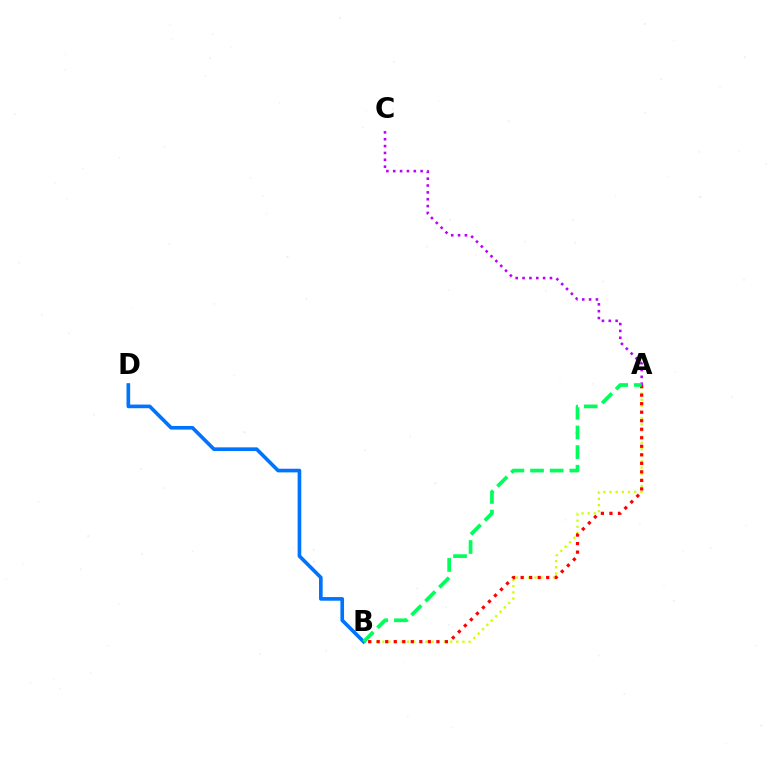{('A', 'B'): [{'color': '#d1ff00', 'line_style': 'dotted', 'thickness': 1.68}, {'color': '#ff0000', 'line_style': 'dotted', 'thickness': 2.32}, {'color': '#00ff5c', 'line_style': 'dashed', 'thickness': 2.67}], ('A', 'C'): [{'color': '#b900ff', 'line_style': 'dotted', 'thickness': 1.86}], ('B', 'D'): [{'color': '#0074ff', 'line_style': 'solid', 'thickness': 2.62}]}